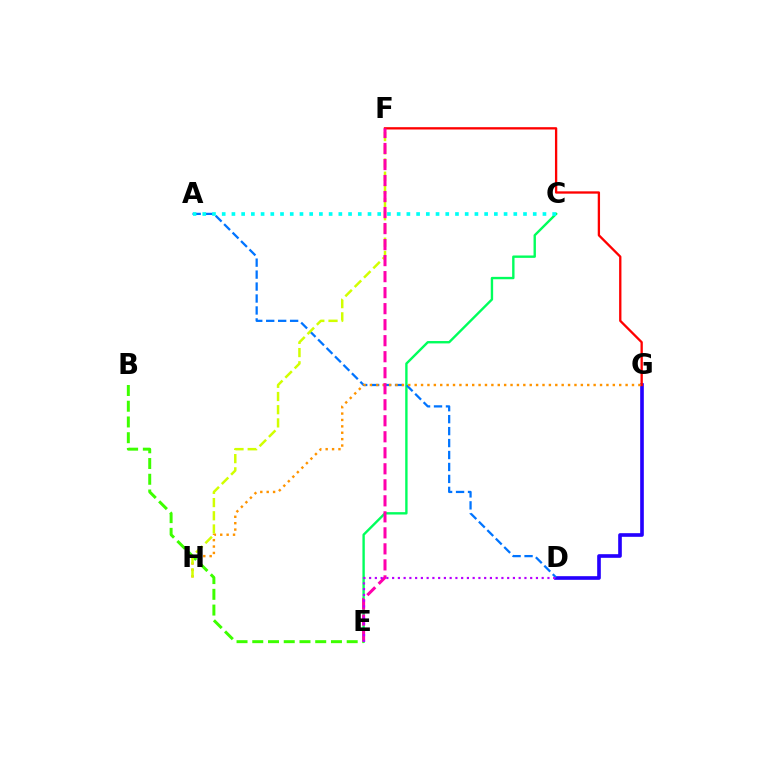{('C', 'E'): [{'color': '#00ff5c', 'line_style': 'solid', 'thickness': 1.71}], ('D', 'G'): [{'color': '#2500ff', 'line_style': 'solid', 'thickness': 2.62}], ('B', 'E'): [{'color': '#3dff00', 'line_style': 'dashed', 'thickness': 2.14}], ('A', 'D'): [{'color': '#0074ff', 'line_style': 'dashed', 'thickness': 1.62}], ('F', 'G'): [{'color': '#ff0000', 'line_style': 'solid', 'thickness': 1.67}], ('G', 'H'): [{'color': '#ff9400', 'line_style': 'dotted', 'thickness': 1.74}], ('F', 'H'): [{'color': '#d1ff00', 'line_style': 'dashed', 'thickness': 1.79}], ('E', 'F'): [{'color': '#ff00ac', 'line_style': 'dashed', 'thickness': 2.18}], ('D', 'E'): [{'color': '#b900ff', 'line_style': 'dotted', 'thickness': 1.56}], ('A', 'C'): [{'color': '#00fff6', 'line_style': 'dotted', 'thickness': 2.64}]}